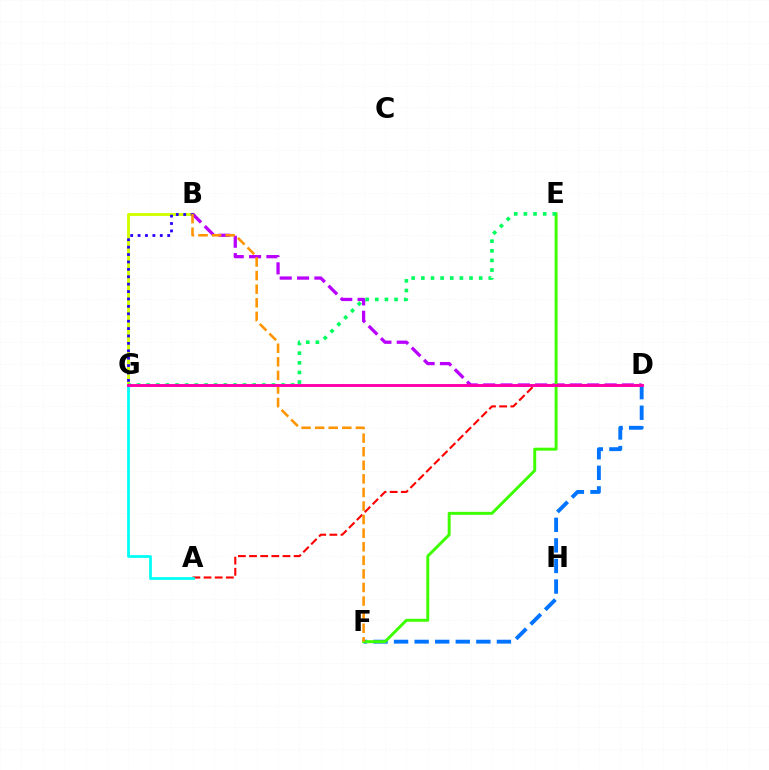{('B', 'G'): [{'color': '#d1ff00', 'line_style': 'solid', 'thickness': 2.07}, {'color': '#2500ff', 'line_style': 'dotted', 'thickness': 2.01}], ('D', 'F'): [{'color': '#0074ff', 'line_style': 'dashed', 'thickness': 2.79}], ('B', 'D'): [{'color': '#b900ff', 'line_style': 'dashed', 'thickness': 2.36}], ('E', 'F'): [{'color': '#3dff00', 'line_style': 'solid', 'thickness': 2.13}], ('A', 'D'): [{'color': '#ff0000', 'line_style': 'dashed', 'thickness': 1.51}], ('E', 'G'): [{'color': '#00ff5c', 'line_style': 'dotted', 'thickness': 2.62}], ('A', 'G'): [{'color': '#00fff6', 'line_style': 'solid', 'thickness': 1.99}], ('B', 'F'): [{'color': '#ff9400', 'line_style': 'dashed', 'thickness': 1.84}], ('D', 'G'): [{'color': '#ff00ac', 'line_style': 'solid', 'thickness': 2.1}]}